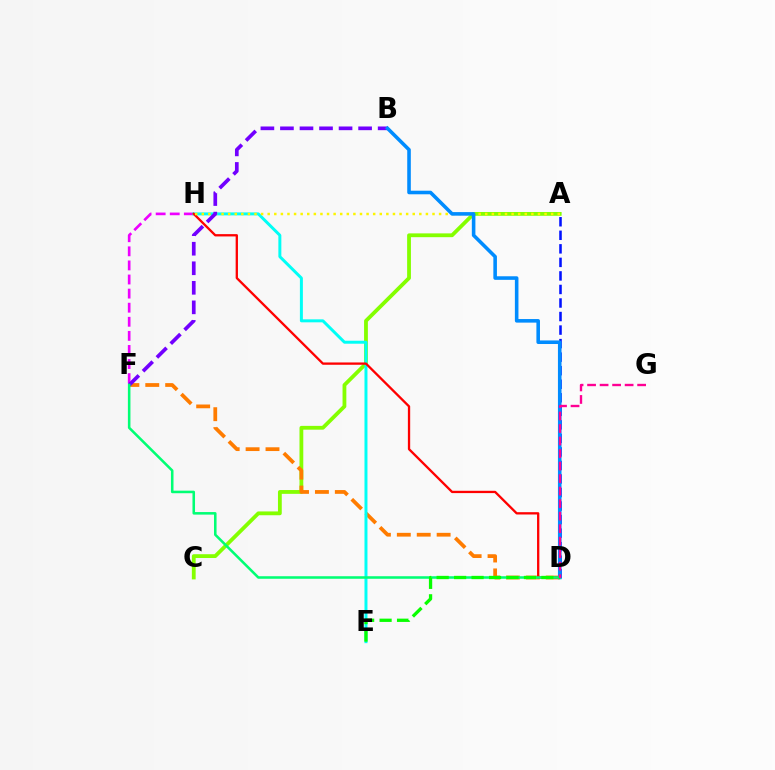{('A', 'C'): [{'color': '#84ff00', 'line_style': 'solid', 'thickness': 2.74}], ('A', 'D'): [{'color': '#0010ff', 'line_style': 'dashed', 'thickness': 1.84}], ('D', 'F'): [{'color': '#ff7c00', 'line_style': 'dashed', 'thickness': 2.7}, {'color': '#00ff74', 'line_style': 'solid', 'thickness': 1.84}], ('F', 'H'): [{'color': '#ee00ff', 'line_style': 'dashed', 'thickness': 1.91}], ('E', 'H'): [{'color': '#00fff6', 'line_style': 'solid', 'thickness': 2.14}], ('D', 'H'): [{'color': '#ff0000', 'line_style': 'solid', 'thickness': 1.66}], ('A', 'H'): [{'color': '#fcf500', 'line_style': 'dotted', 'thickness': 1.79}], ('B', 'F'): [{'color': '#7200ff', 'line_style': 'dashed', 'thickness': 2.65}], ('B', 'D'): [{'color': '#008cff', 'line_style': 'solid', 'thickness': 2.57}], ('D', 'E'): [{'color': '#08ff00', 'line_style': 'dashed', 'thickness': 2.37}], ('D', 'G'): [{'color': '#ff0094', 'line_style': 'dashed', 'thickness': 1.7}]}